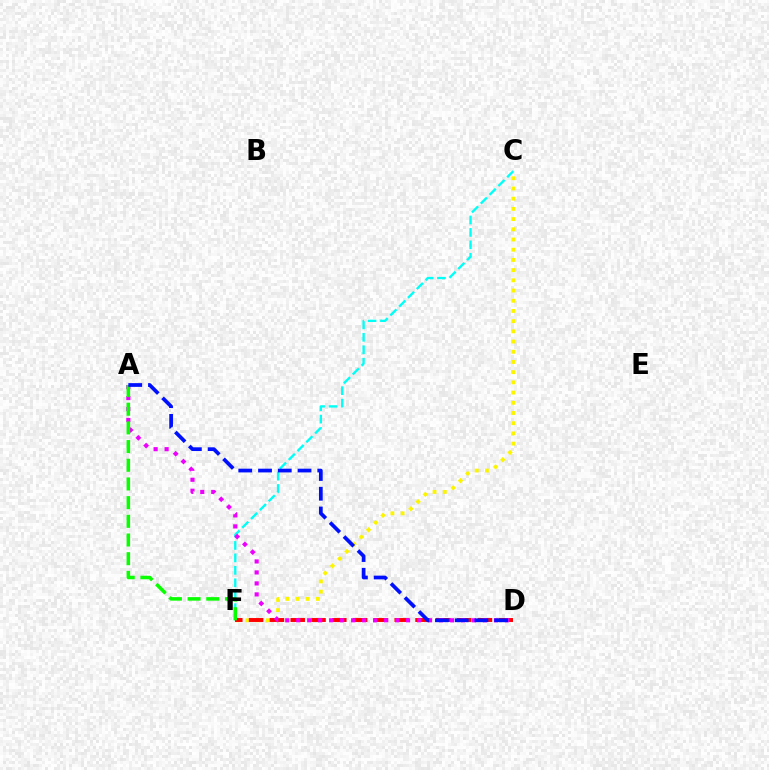{('C', 'F'): [{'color': '#00fff6', 'line_style': 'dashed', 'thickness': 1.69}, {'color': '#fcf500', 'line_style': 'dotted', 'thickness': 2.77}], ('D', 'F'): [{'color': '#ff0000', 'line_style': 'dashed', 'thickness': 2.83}], ('A', 'D'): [{'color': '#ee00ff', 'line_style': 'dotted', 'thickness': 2.98}, {'color': '#0010ff', 'line_style': 'dashed', 'thickness': 2.68}], ('A', 'F'): [{'color': '#08ff00', 'line_style': 'dashed', 'thickness': 2.54}]}